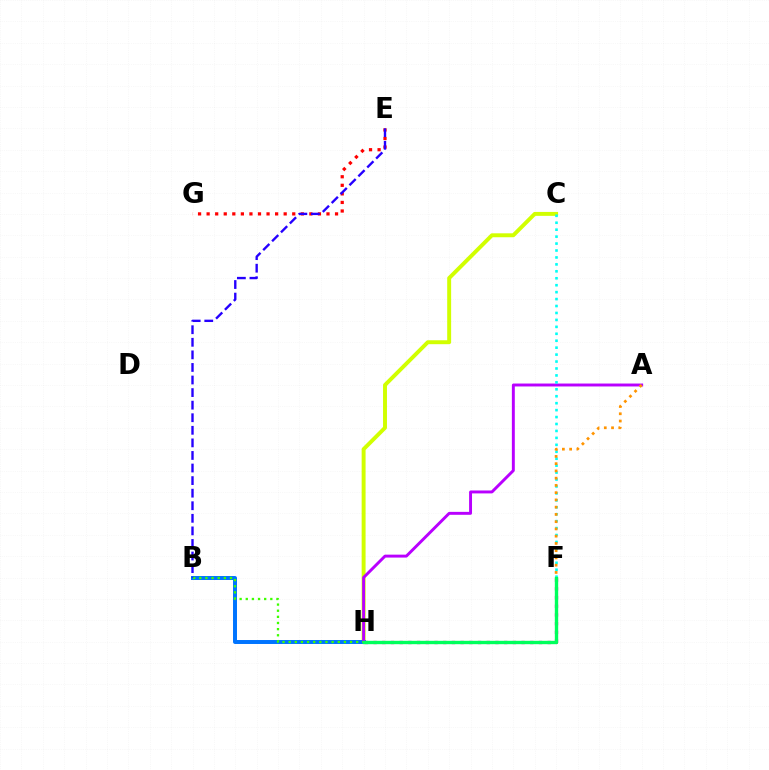{('E', 'G'): [{'color': '#ff0000', 'line_style': 'dotted', 'thickness': 2.33}], ('C', 'H'): [{'color': '#d1ff00', 'line_style': 'solid', 'thickness': 2.83}], ('B', 'H'): [{'color': '#0074ff', 'line_style': 'solid', 'thickness': 2.86}, {'color': '#3dff00', 'line_style': 'dotted', 'thickness': 1.67}], ('A', 'H'): [{'color': '#b900ff', 'line_style': 'solid', 'thickness': 2.11}], ('B', 'E'): [{'color': '#2500ff', 'line_style': 'dashed', 'thickness': 1.71}], ('F', 'H'): [{'color': '#ff00ac', 'line_style': 'dotted', 'thickness': 2.37}, {'color': '#00ff5c', 'line_style': 'solid', 'thickness': 2.43}], ('C', 'F'): [{'color': '#00fff6', 'line_style': 'dotted', 'thickness': 1.89}], ('A', 'F'): [{'color': '#ff9400', 'line_style': 'dotted', 'thickness': 1.97}]}